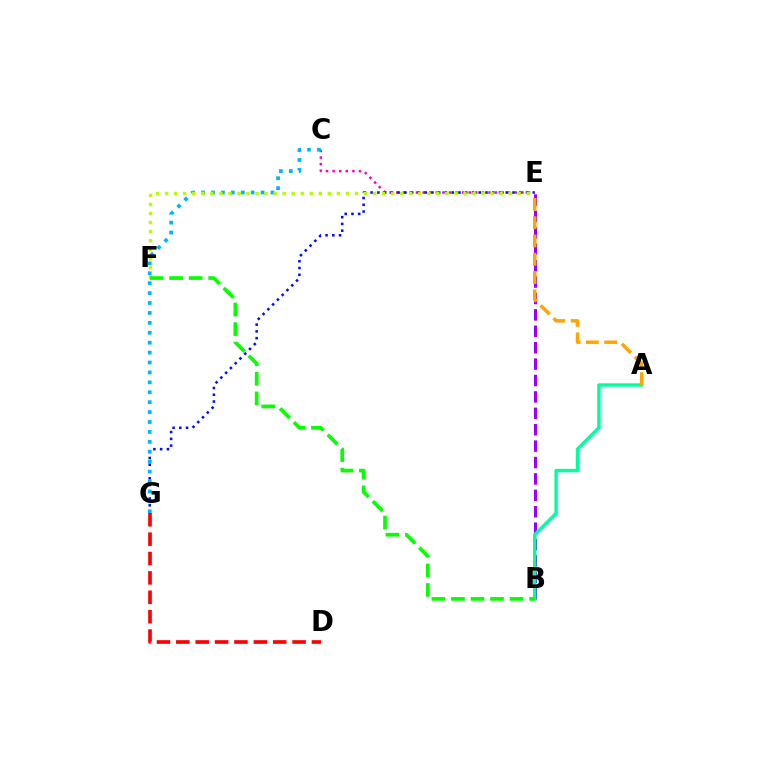{('B', 'E'): [{'color': '#9b00ff', 'line_style': 'dashed', 'thickness': 2.23}], ('D', 'G'): [{'color': '#ff0000', 'line_style': 'dashed', 'thickness': 2.63}], ('C', 'E'): [{'color': '#ff00bd', 'line_style': 'dotted', 'thickness': 1.79}], ('E', 'G'): [{'color': '#0010ff', 'line_style': 'dotted', 'thickness': 1.84}], ('C', 'G'): [{'color': '#00b5ff', 'line_style': 'dotted', 'thickness': 2.69}], ('A', 'B'): [{'color': '#00ff9d', 'line_style': 'solid', 'thickness': 2.44}], ('A', 'E'): [{'color': '#ffa500', 'line_style': 'dashed', 'thickness': 2.49}], ('E', 'F'): [{'color': '#b3ff00', 'line_style': 'dotted', 'thickness': 2.46}], ('B', 'F'): [{'color': '#08ff00', 'line_style': 'dashed', 'thickness': 2.65}]}